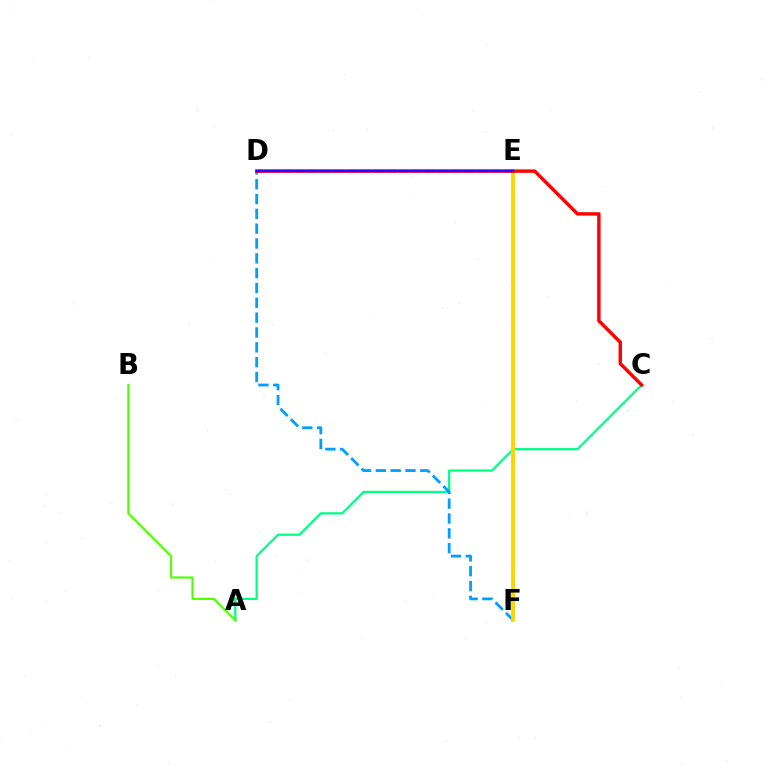{('A', 'C'): [{'color': '#00ff86', 'line_style': 'solid', 'thickness': 1.63}], ('D', 'E'): [{'color': '#ff00ed', 'line_style': 'dashed', 'thickness': 1.77}, {'color': '#3700ff', 'line_style': 'solid', 'thickness': 1.73}], ('D', 'F'): [{'color': '#009eff', 'line_style': 'dashed', 'thickness': 2.01}], ('E', 'F'): [{'color': '#ffd500', 'line_style': 'solid', 'thickness': 2.8}], ('C', 'D'): [{'color': '#ff0000', 'line_style': 'solid', 'thickness': 2.46}], ('A', 'B'): [{'color': '#4fff00', 'line_style': 'solid', 'thickness': 1.54}]}